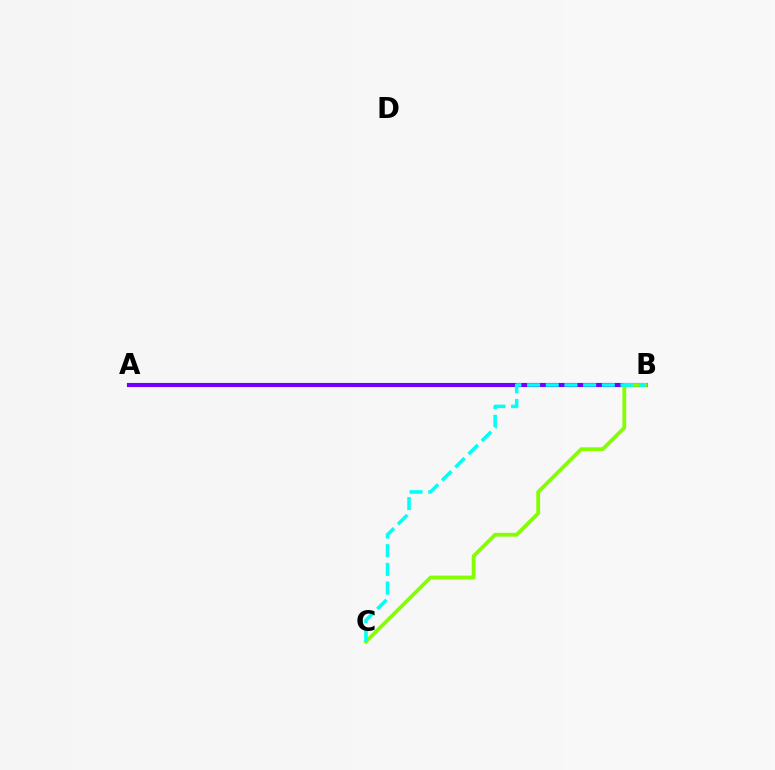{('A', 'B'): [{'color': '#ff0000', 'line_style': 'solid', 'thickness': 1.85}, {'color': '#7200ff', 'line_style': 'solid', 'thickness': 2.97}], ('B', 'C'): [{'color': '#84ff00', 'line_style': 'solid', 'thickness': 2.73}, {'color': '#00fff6', 'line_style': 'dashed', 'thickness': 2.54}]}